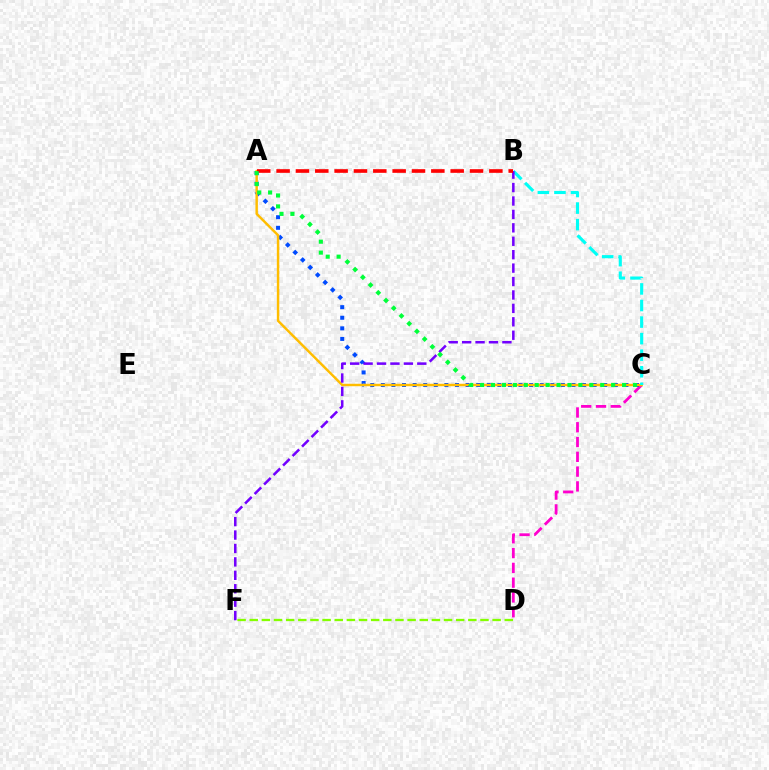{('C', 'D'): [{'color': '#ff00cf', 'line_style': 'dashed', 'thickness': 2.01}], ('A', 'C'): [{'color': '#004bff', 'line_style': 'dotted', 'thickness': 2.88}, {'color': '#ffbd00', 'line_style': 'solid', 'thickness': 1.76}, {'color': '#00ff39', 'line_style': 'dotted', 'thickness': 2.97}], ('B', 'C'): [{'color': '#00fff6', 'line_style': 'dashed', 'thickness': 2.25}], ('B', 'F'): [{'color': '#7200ff', 'line_style': 'dashed', 'thickness': 1.82}], ('A', 'B'): [{'color': '#ff0000', 'line_style': 'dashed', 'thickness': 2.63}], ('D', 'F'): [{'color': '#84ff00', 'line_style': 'dashed', 'thickness': 1.65}]}